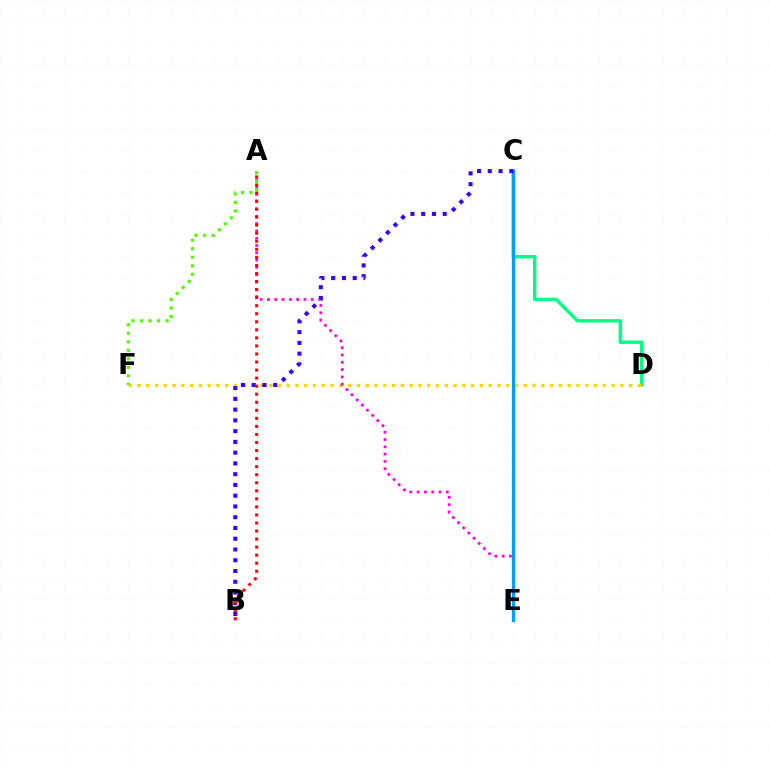{('C', 'D'): [{'color': '#00ff86', 'line_style': 'solid', 'thickness': 2.45}], ('D', 'F'): [{'color': '#ffd500', 'line_style': 'dotted', 'thickness': 2.39}], ('A', 'E'): [{'color': '#ff00ed', 'line_style': 'dotted', 'thickness': 1.98}], ('C', 'E'): [{'color': '#009eff', 'line_style': 'solid', 'thickness': 2.31}], ('B', 'C'): [{'color': '#3700ff', 'line_style': 'dotted', 'thickness': 2.92}], ('A', 'B'): [{'color': '#ff0000', 'line_style': 'dotted', 'thickness': 2.19}], ('A', 'F'): [{'color': '#4fff00', 'line_style': 'dotted', 'thickness': 2.31}]}